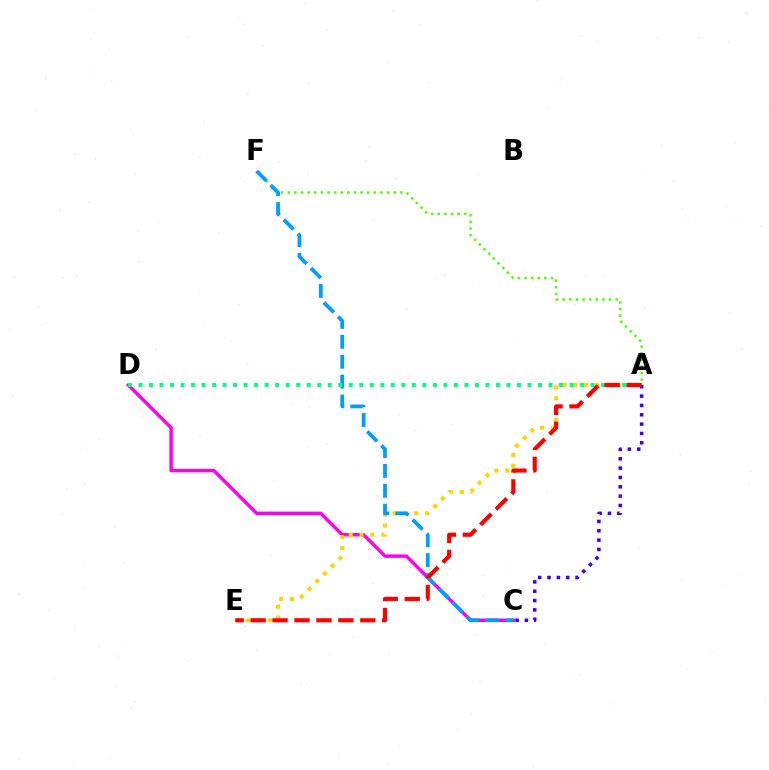{('C', 'D'): [{'color': '#ff00ed', 'line_style': 'solid', 'thickness': 2.47}], ('A', 'F'): [{'color': '#4fff00', 'line_style': 'dotted', 'thickness': 1.8}], ('A', 'E'): [{'color': '#ffd500', 'line_style': 'dotted', 'thickness': 2.95}, {'color': '#ff0000', 'line_style': 'dashed', 'thickness': 2.98}], ('C', 'F'): [{'color': '#009eff', 'line_style': 'dashed', 'thickness': 2.71}], ('A', 'D'): [{'color': '#00ff86', 'line_style': 'dotted', 'thickness': 2.86}], ('A', 'C'): [{'color': '#3700ff', 'line_style': 'dotted', 'thickness': 2.54}]}